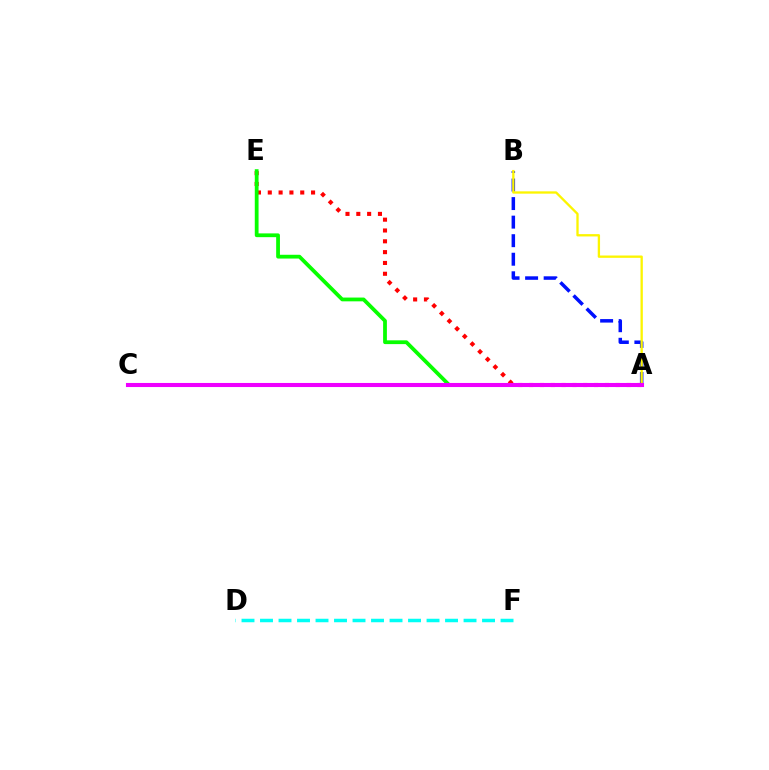{('A', 'B'): [{'color': '#0010ff', 'line_style': 'dashed', 'thickness': 2.52}, {'color': '#fcf500', 'line_style': 'solid', 'thickness': 1.67}], ('D', 'F'): [{'color': '#00fff6', 'line_style': 'dashed', 'thickness': 2.51}], ('A', 'E'): [{'color': '#ff0000', 'line_style': 'dotted', 'thickness': 2.94}, {'color': '#08ff00', 'line_style': 'solid', 'thickness': 2.72}], ('A', 'C'): [{'color': '#ee00ff', 'line_style': 'solid', 'thickness': 2.94}]}